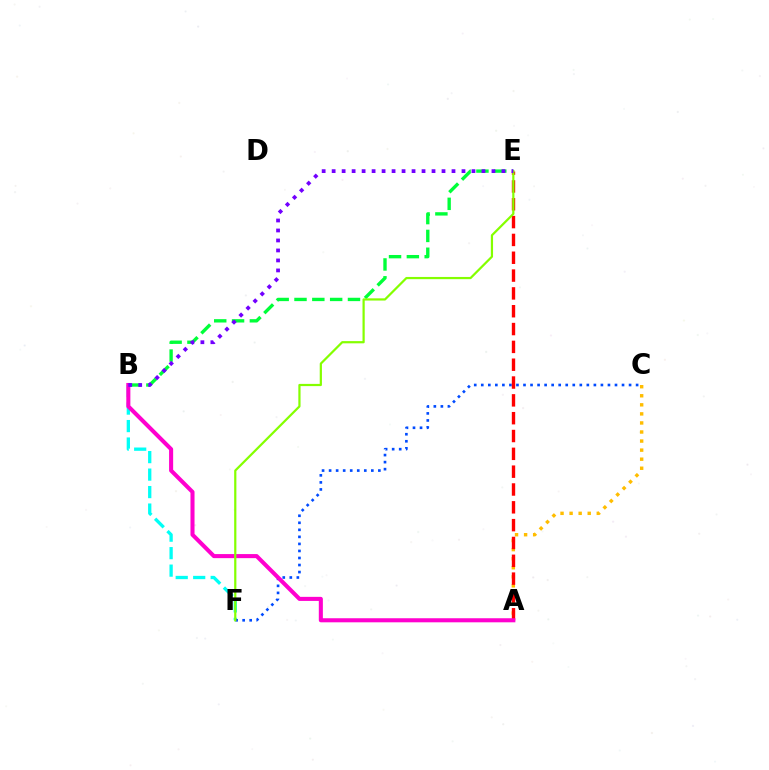{('B', 'F'): [{'color': '#00fff6', 'line_style': 'dashed', 'thickness': 2.37}], ('B', 'E'): [{'color': '#00ff39', 'line_style': 'dashed', 'thickness': 2.42}, {'color': '#7200ff', 'line_style': 'dotted', 'thickness': 2.71}], ('A', 'C'): [{'color': '#ffbd00', 'line_style': 'dotted', 'thickness': 2.46}], ('C', 'F'): [{'color': '#004bff', 'line_style': 'dotted', 'thickness': 1.91}], ('A', 'E'): [{'color': '#ff0000', 'line_style': 'dashed', 'thickness': 2.42}], ('A', 'B'): [{'color': '#ff00cf', 'line_style': 'solid', 'thickness': 2.93}], ('E', 'F'): [{'color': '#84ff00', 'line_style': 'solid', 'thickness': 1.6}]}